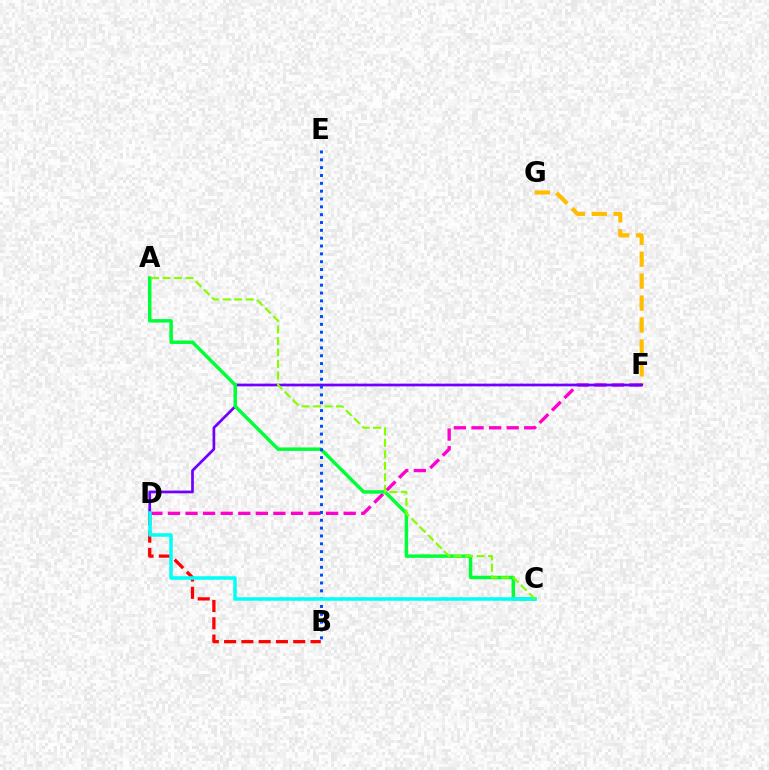{('F', 'G'): [{'color': '#ffbd00', 'line_style': 'dashed', 'thickness': 2.98}], ('D', 'F'): [{'color': '#ff00cf', 'line_style': 'dashed', 'thickness': 2.39}, {'color': '#7200ff', 'line_style': 'solid', 'thickness': 1.96}], ('B', 'D'): [{'color': '#ff0000', 'line_style': 'dashed', 'thickness': 2.35}], ('A', 'C'): [{'color': '#00ff39', 'line_style': 'solid', 'thickness': 2.5}, {'color': '#84ff00', 'line_style': 'dashed', 'thickness': 1.56}], ('B', 'E'): [{'color': '#004bff', 'line_style': 'dotted', 'thickness': 2.13}], ('C', 'D'): [{'color': '#00fff6', 'line_style': 'solid', 'thickness': 2.53}]}